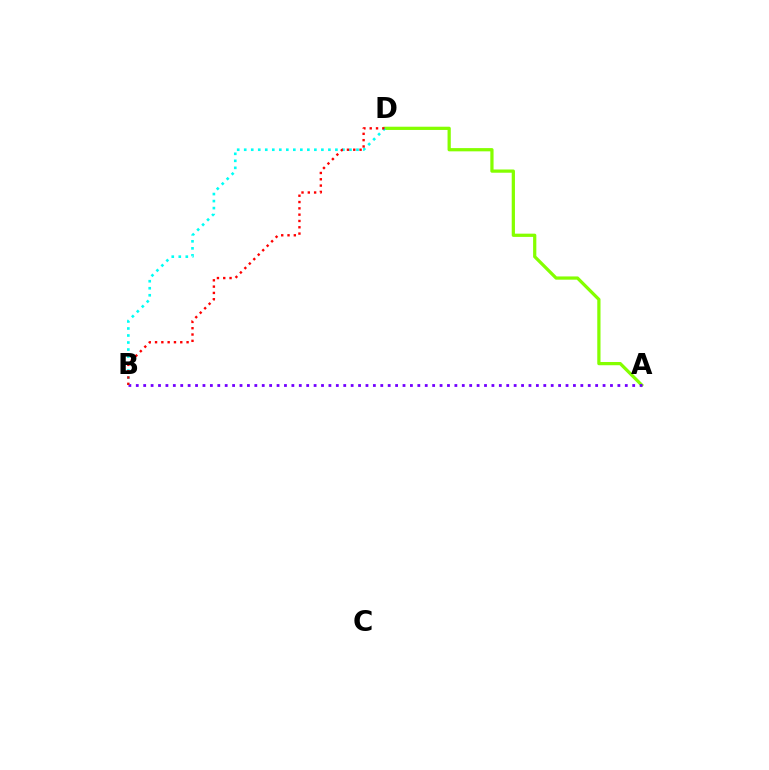{('A', 'D'): [{'color': '#84ff00', 'line_style': 'solid', 'thickness': 2.33}], ('A', 'B'): [{'color': '#7200ff', 'line_style': 'dotted', 'thickness': 2.01}], ('B', 'D'): [{'color': '#00fff6', 'line_style': 'dotted', 'thickness': 1.91}, {'color': '#ff0000', 'line_style': 'dotted', 'thickness': 1.71}]}